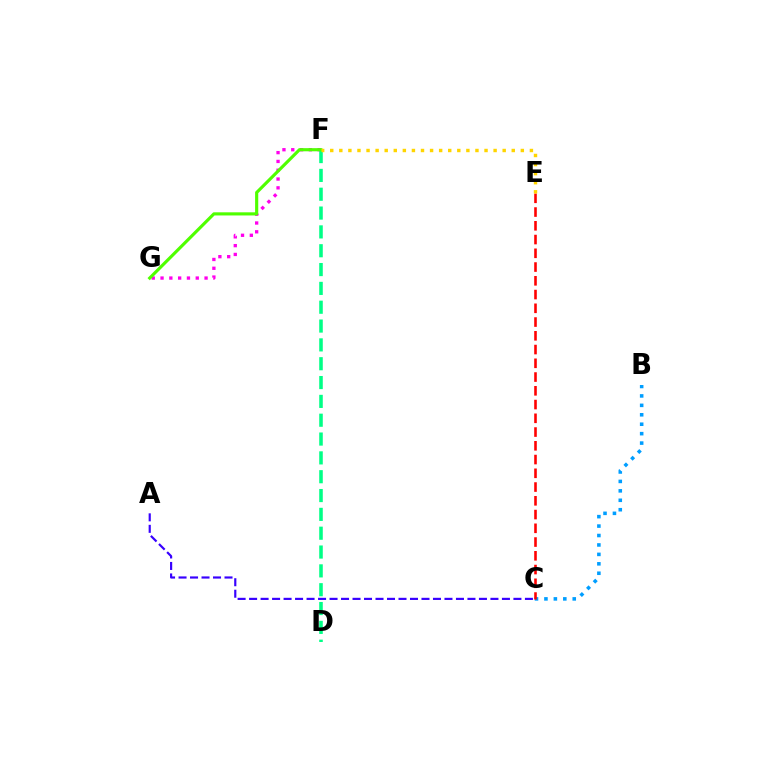{('F', 'G'): [{'color': '#ff00ed', 'line_style': 'dotted', 'thickness': 2.39}, {'color': '#4fff00', 'line_style': 'solid', 'thickness': 2.27}], ('B', 'C'): [{'color': '#009eff', 'line_style': 'dotted', 'thickness': 2.56}], ('C', 'E'): [{'color': '#ff0000', 'line_style': 'dashed', 'thickness': 1.87}], ('D', 'F'): [{'color': '#00ff86', 'line_style': 'dashed', 'thickness': 2.56}], ('E', 'F'): [{'color': '#ffd500', 'line_style': 'dotted', 'thickness': 2.47}], ('A', 'C'): [{'color': '#3700ff', 'line_style': 'dashed', 'thickness': 1.56}]}